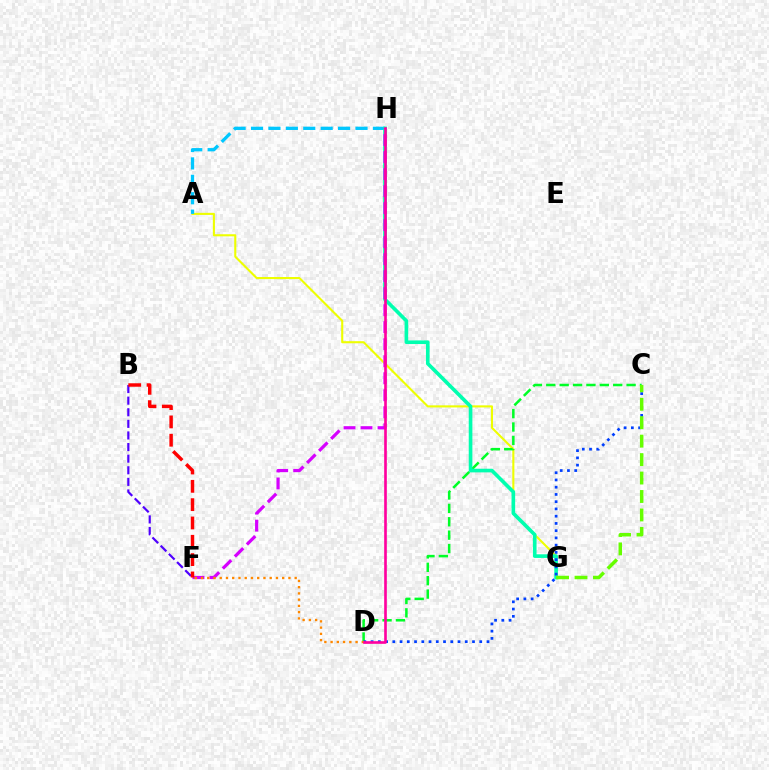{('A', 'G'): [{'color': '#eeff00', 'line_style': 'solid', 'thickness': 1.51}], ('C', 'D'): [{'color': '#00ff27', 'line_style': 'dashed', 'thickness': 1.82}, {'color': '#003fff', 'line_style': 'dotted', 'thickness': 1.97}], ('A', 'H'): [{'color': '#00c7ff', 'line_style': 'dashed', 'thickness': 2.37}], ('G', 'H'): [{'color': '#00ffaf', 'line_style': 'solid', 'thickness': 2.62}], ('B', 'F'): [{'color': '#4f00ff', 'line_style': 'dashed', 'thickness': 1.58}, {'color': '#ff0000', 'line_style': 'dashed', 'thickness': 2.49}], ('F', 'H'): [{'color': '#d600ff', 'line_style': 'dashed', 'thickness': 2.31}], ('C', 'G'): [{'color': '#66ff00', 'line_style': 'dashed', 'thickness': 2.51}], ('D', 'F'): [{'color': '#ff8800', 'line_style': 'dotted', 'thickness': 1.7}], ('D', 'H'): [{'color': '#ff00a0', 'line_style': 'solid', 'thickness': 1.91}]}